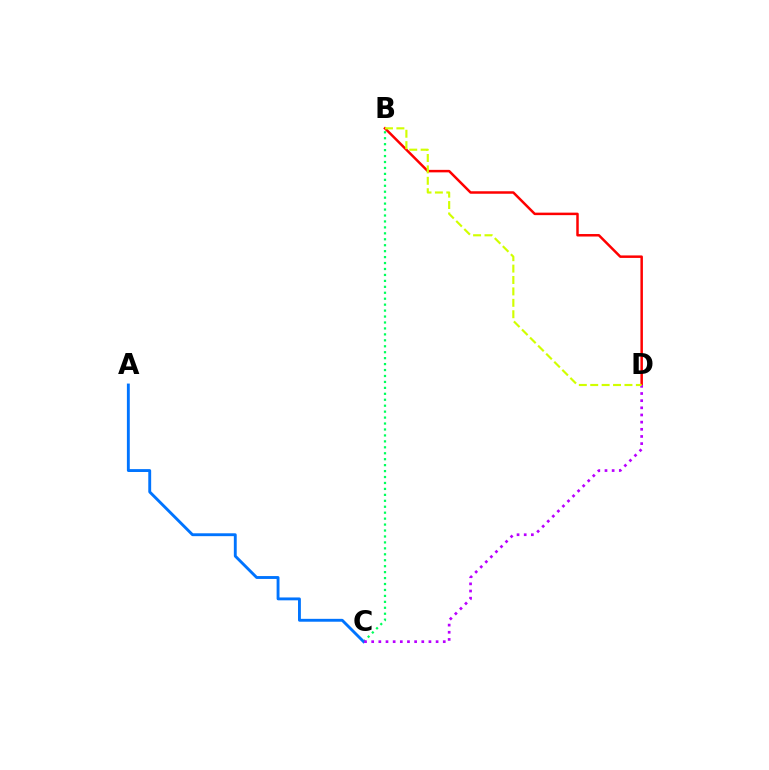{('B', 'C'): [{'color': '#00ff5c', 'line_style': 'dotted', 'thickness': 1.61}], ('B', 'D'): [{'color': '#ff0000', 'line_style': 'solid', 'thickness': 1.79}, {'color': '#d1ff00', 'line_style': 'dashed', 'thickness': 1.55}], ('A', 'C'): [{'color': '#0074ff', 'line_style': 'solid', 'thickness': 2.07}], ('C', 'D'): [{'color': '#b900ff', 'line_style': 'dotted', 'thickness': 1.94}]}